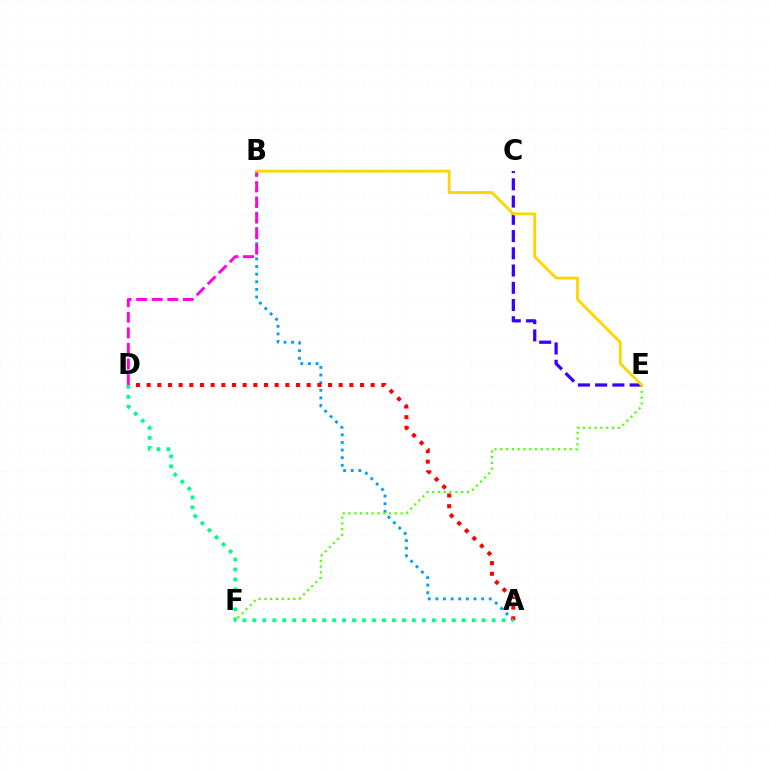{('A', 'B'): [{'color': '#009eff', 'line_style': 'dotted', 'thickness': 2.07}], ('A', 'D'): [{'color': '#ff0000', 'line_style': 'dotted', 'thickness': 2.9}, {'color': '#00ff86', 'line_style': 'dotted', 'thickness': 2.71}], ('B', 'D'): [{'color': '#ff00ed', 'line_style': 'dashed', 'thickness': 2.12}], ('C', 'E'): [{'color': '#3700ff', 'line_style': 'dashed', 'thickness': 2.34}], ('E', 'F'): [{'color': '#4fff00', 'line_style': 'dotted', 'thickness': 1.57}], ('B', 'E'): [{'color': '#ffd500', 'line_style': 'solid', 'thickness': 2.05}]}